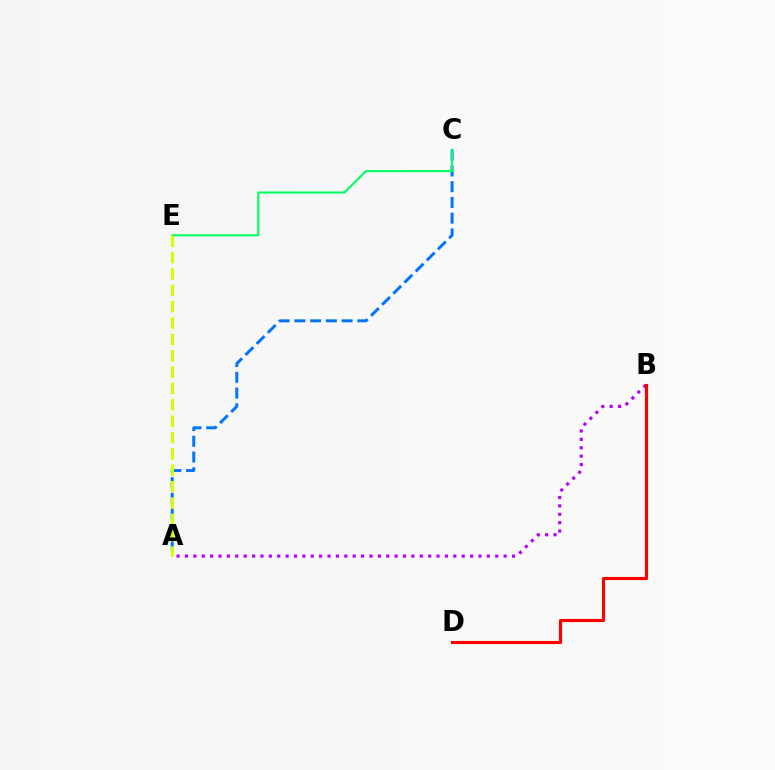{('A', 'B'): [{'color': '#b900ff', 'line_style': 'dotted', 'thickness': 2.28}], ('A', 'C'): [{'color': '#0074ff', 'line_style': 'dashed', 'thickness': 2.14}], ('B', 'D'): [{'color': '#ff0000', 'line_style': 'solid', 'thickness': 2.26}], ('C', 'E'): [{'color': '#00ff5c', 'line_style': 'solid', 'thickness': 1.5}], ('A', 'E'): [{'color': '#d1ff00', 'line_style': 'dashed', 'thickness': 2.22}]}